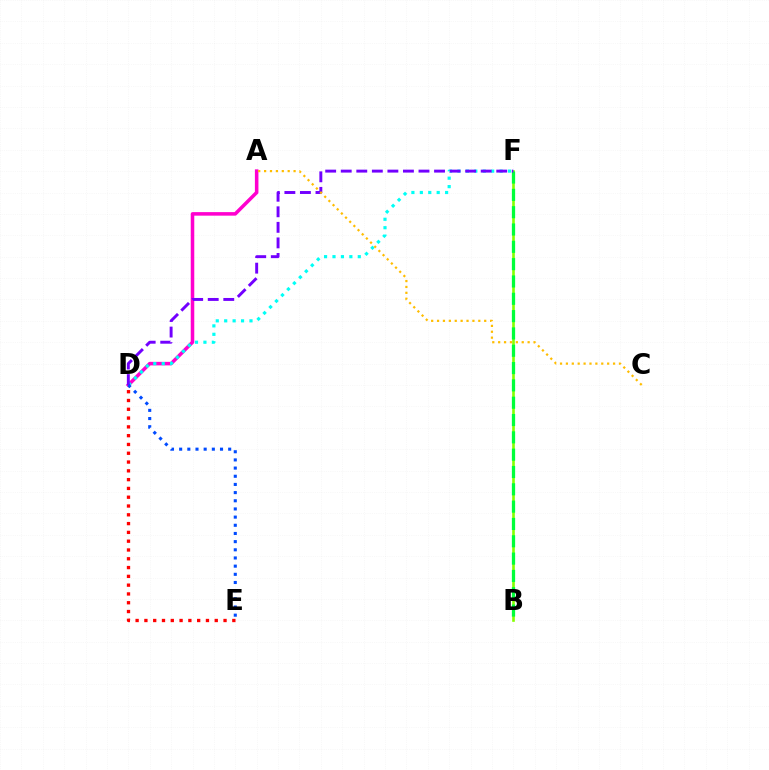{('A', 'D'): [{'color': '#ff00cf', 'line_style': 'solid', 'thickness': 2.55}], ('B', 'F'): [{'color': '#84ff00', 'line_style': 'solid', 'thickness': 1.9}, {'color': '#00ff39', 'line_style': 'dashed', 'thickness': 2.35}], ('D', 'F'): [{'color': '#00fff6', 'line_style': 'dotted', 'thickness': 2.29}, {'color': '#7200ff', 'line_style': 'dashed', 'thickness': 2.11}], ('D', 'E'): [{'color': '#ff0000', 'line_style': 'dotted', 'thickness': 2.39}, {'color': '#004bff', 'line_style': 'dotted', 'thickness': 2.22}], ('A', 'C'): [{'color': '#ffbd00', 'line_style': 'dotted', 'thickness': 1.6}]}